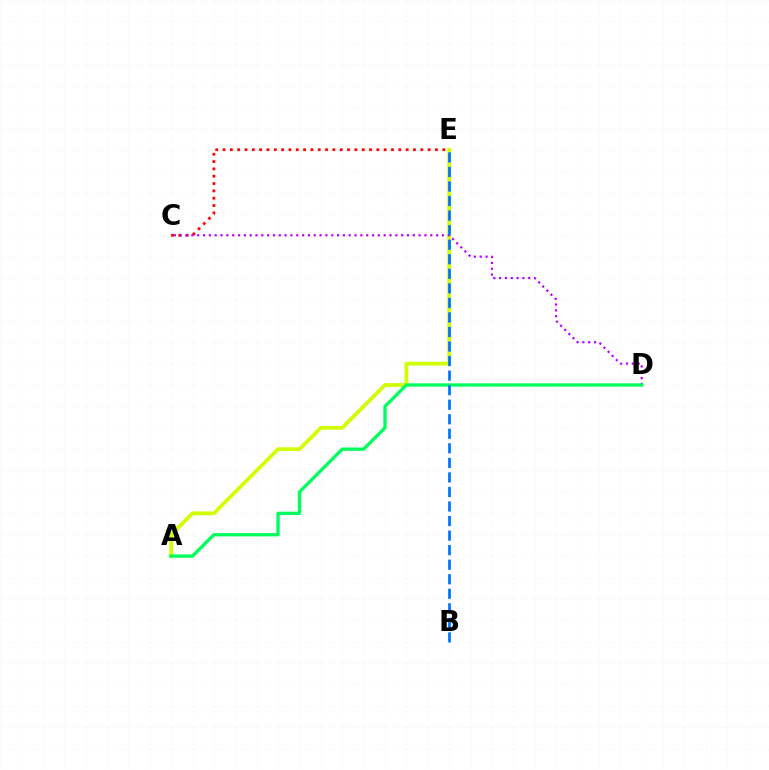{('A', 'E'): [{'color': '#d1ff00', 'line_style': 'solid', 'thickness': 2.71}], ('C', 'E'): [{'color': '#ff0000', 'line_style': 'dotted', 'thickness': 1.99}], ('C', 'D'): [{'color': '#b900ff', 'line_style': 'dotted', 'thickness': 1.58}], ('A', 'D'): [{'color': '#00ff5c', 'line_style': 'solid', 'thickness': 2.39}], ('B', 'E'): [{'color': '#0074ff', 'line_style': 'dashed', 'thickness': 1.98}]}